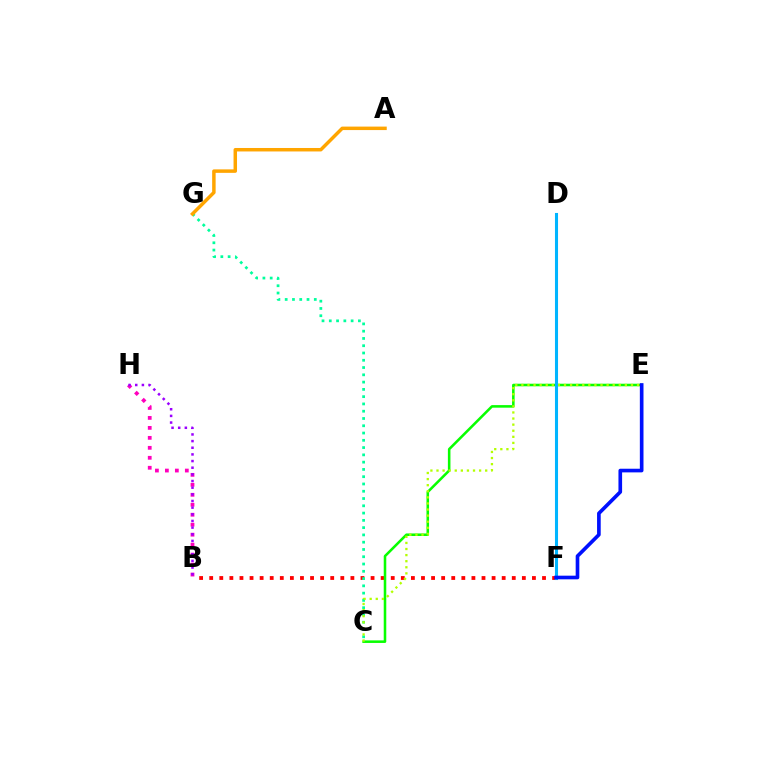{('B', 'F'): [{'color': '#ff0000', 'line_style': 'dotted', 'thickness': 2.74}], ('B', 'H'): [{'color': '#ff00bd', 'line_style': 'dotted', 'thickness': 2.71}, {'color': '#9b00ff', 'line_style': 'dotted', 'thickness': 1.81}], ('C', 'G'): [{'color': '#00ff9d', 'line_style': 'dotted', 'thickness': 1.98}], ('C', 'E'): [{'color': '#08ff00', 'line_style': 'solid', 'thickness': 1.84}, {'color': '#b3ff00', 'line_style': 'dotted', 'thickness': 1.65}], ('D', 'F'): [{'color': '#00b5ff', 'line_style': 'solid', 'thickness': 2.21}], ('A', 'G'): [{'color': '#ffa500', 'line_style': 'solid', 'thickness': 2.5}], ('E', 'F'): [{'color': '#0010ff', 'line_style': 'solid', 'thickness': 2.63}]}